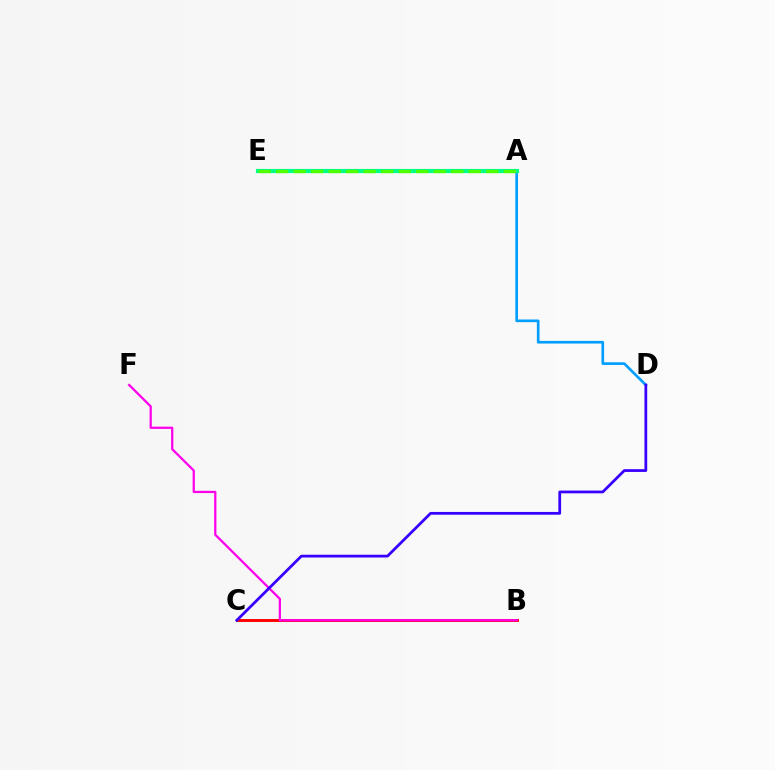{('B', 'C'): [{'color': '#ff0000', 'line_style': 'solid', 'thickness': 2.1}], ('B', 'F'): [{'color': '#ff00ed', 'line_style': 'solid', 'thickness': 1.62}], ('A', 'D'): [{'color': '#009eff', 'line_style': 'solid', 'thickness': 1.91}], ('A', 'E'): [{'color': '#ffd500', 'line_style': 'dotted', 'thickness': 2.03}, {'color': '#00ff86', 'line_style': 'solid', 'thickness': 2.99}, {'color': '#4fff00', 'line_style': 'dashed', 'thickness': 2.38}], ('C', 'D'): [{'color': '#3700ff', 'line_style': 'solid', 'thickness': 1.99}]}